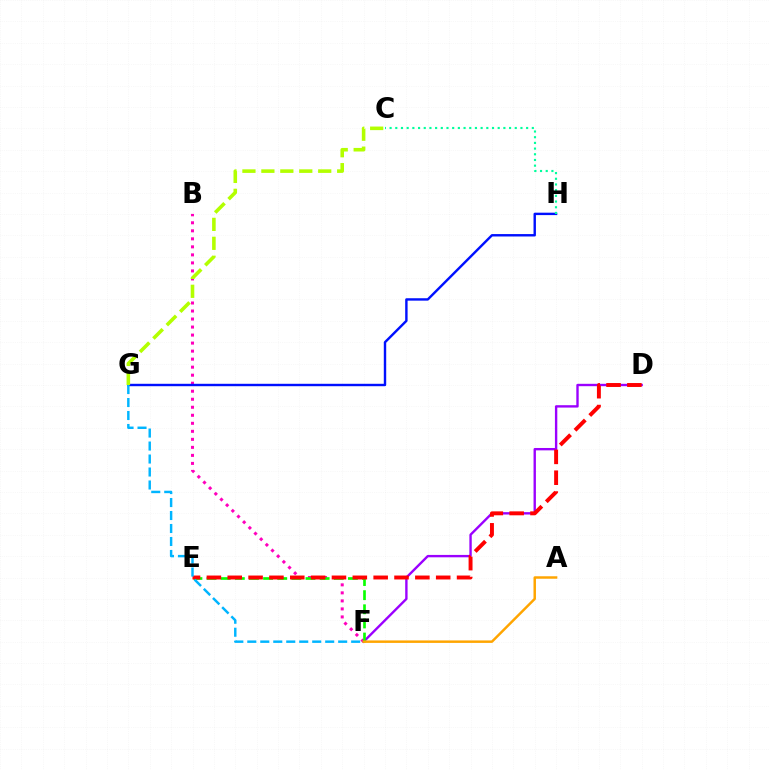{('B', 'F'): [{'color': '#ff00bd', 'line_style': 'dotted', 'thickness': 2.18}], ('D', 'F'): [{'color': '#9b00ff', 'line_style': 'solid', 'thickness': 1.71}], ('E', 'F'): [{'color': '#08ff00', 'line_style': 'dashed', 'thickness': 1.92}], ('D', 'E'): [{'color': '#ff0000', 'line_style': 'dashed', 'thickness': 2.83}], ('G', 'H'): [{'color': '#0010ff', 'line_style': 'solid', 'thickness': 1.74}], ('C', 'H'): [{'color': '#00ff9d', 'line_style': 'dotted', 'thickness': 1.55}], ('A', 'F'): [{'color': '#ffa500', 'line_style': 'solid', 'thickness': 1.78}], ('C', 'G'): [{'color': '#b3ff00', 'line_style': 'dashed', 'thickness': 2.57}], ('F', 'G'): [{'color': '#00b5ff', 'line_style': 'dashed', 'thickness': 1.76}]}